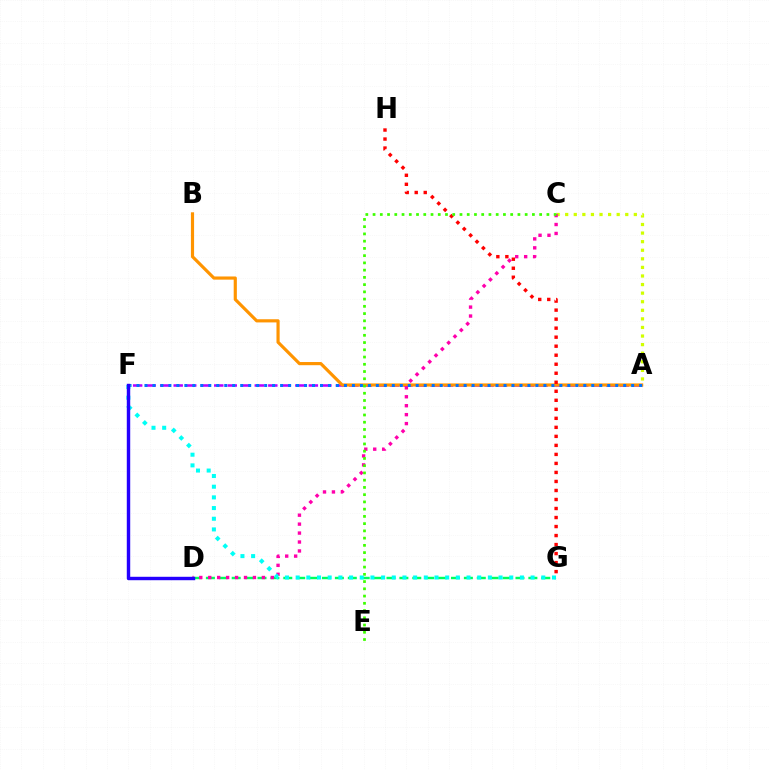{('D', 'G'): [{'color': '#00ff5c', 'line_style': 'dashed', 'thickness': 1.75}], ('A', 'F'): [{'color': '#b900ff', 'line_style': 'dashed', 'thickness': 1.84}, {'color': '#0074ff', 'line_style': 'dotted', 'thickness': 2.17}], ('A', 'C'): [{'color': '#d1ff00', 'line_style': 'dotted', 'thickness': 2.33}], ('A', 'B'): [{'color': '#ff9400', 'line_style': 'solid', 'thickness': 2.28}], ('C', 'D'): [{'color': '#ff00ac', 'line_style': 'dotted', 'thickness': 2.43}], ('G', 'H'): [{'color': '#ff0000', 'line_style': 'dotted', 'thickness': 2.45}], ('C', 'E'): [{'color': '#3dff00', 'line_style': 'dotted', 'thickness': 1.97}], ('F', 'G'): [{'color': '#00fff6', 'line_style': 'dotted', 'thickness': 2.9}], ('D', 'F'): [{'color': '#2500ff', 'line_style': 'solid', 'thickness': 2.46}]}